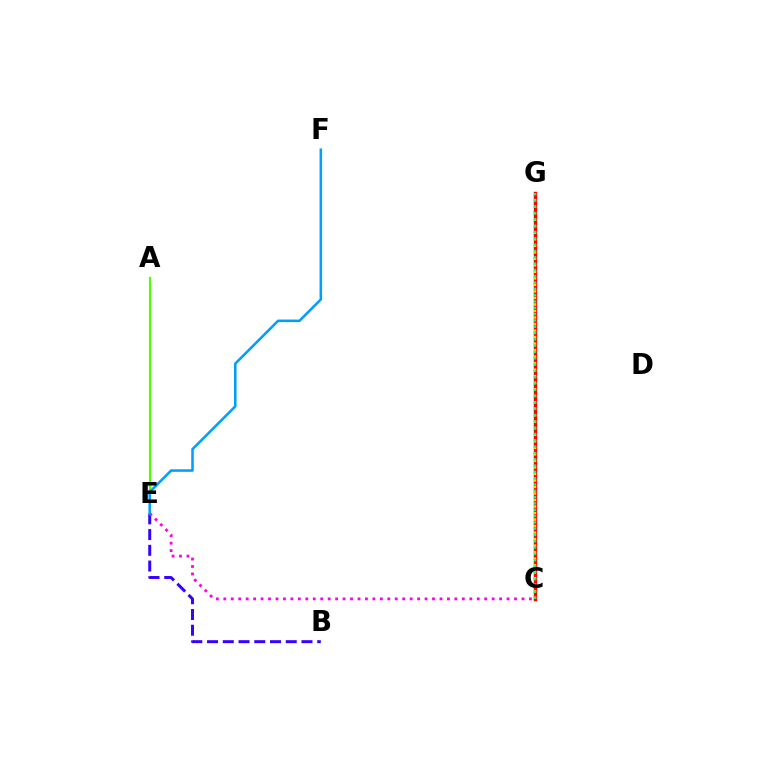{('C', 'G'): [{'color': '#ff0000', 'line_style': 'solid', 'thickness': 2.48}, {'color': '#ffd500', 'line_style': 'dotted', 'thickness': 1.77}, {'color': '#00ff86', 'line_style': 'dotted', 'thickness': 1.71}], ('B', 'E'): [{'color': '#3700ff', 'line_style': 'dashed', 'thickness': 2.14}], ('A', 'E'): [{'color': '#4fff00', 'line_style': 'solid', 'thickness': 1.55}], ('C', 'E'): [{'color': '#ff00ed', 'line_style': 'dotted', 'thickness': 2.03}], ('E', 'F'): [{'color': '#009eff', 'line_style': 'solid', 'thickness': 1.84}]}